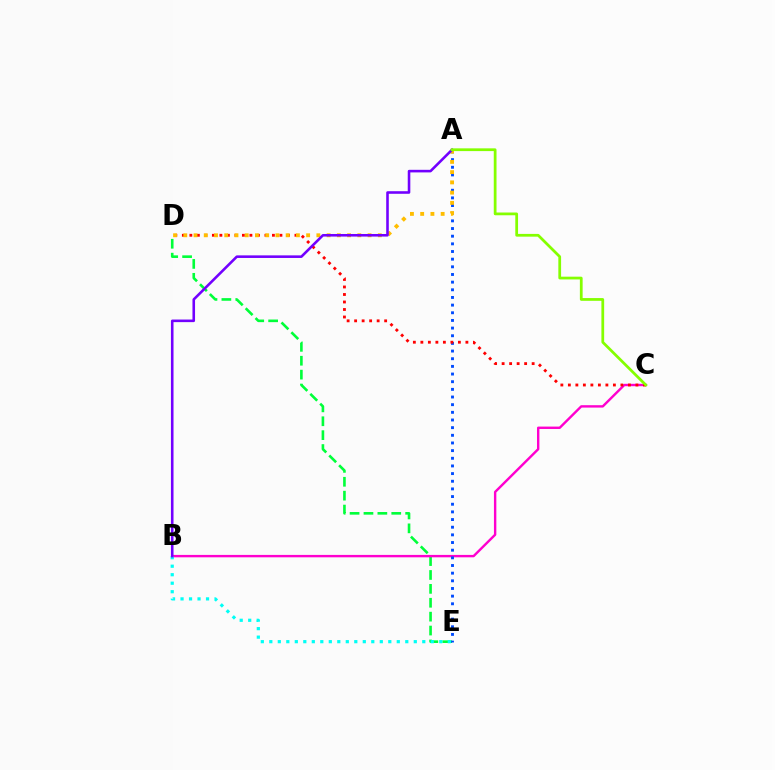{('D', 'E'): [{'color': '#00ff39', 'line_style': 'dashed', 'thickness': 1.89}], ('B', 'C'): [{'color': '#ff00cf', 'line_style': 'solid', 'thickness': 1.73}], ('B', 'E'): [{'color': '#00fff6', 'line_style': 'dotted', 'thickness': 2.31}], ('A', 'E'): [{'color': '#004bff', 'line_style': 'dotted', 'thickness': 2.08}], ('C', 'D'): [{'color': '#ff0000', 'line_style': 'dotted', 'thickness': 2.04}], ('A', 'D'): [{'color': '#ffbd00', 'line_style': 'dotted', 'thickness': 2.78}], ('A', 'B'): [{'color': '#7200ff', 'line_style': 'solid', 'thickness': 1.86}], ('A', 'C'): [{'color': '#84ff00', 'line_style': 'solid', 'thickness': 1.98}]}